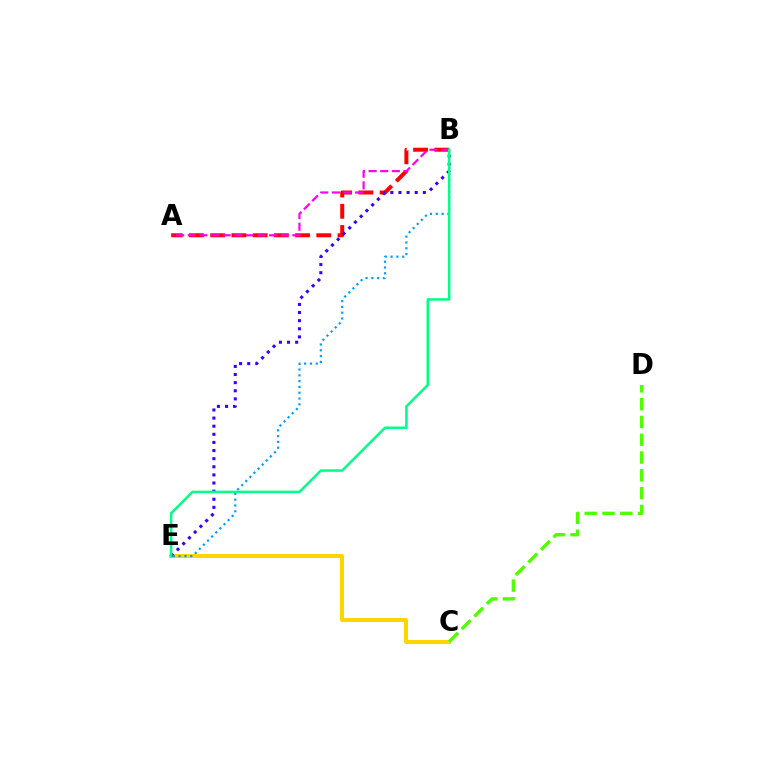{('C', 'E'): [{'color': '#ffd500', 'line_style': 'solid', 'thickness': 2.88}], ('A', 'B'): [{'color': '#ff0000', 'line_style': 'dashed', 'thickness': 2.88}, {'color': '#ff00ed', 'line_style': 'dashed', 'thickness': 1.58}], ('B', 'E'): [{'color': '#3700ff', 'line_style': 'dotted', 'thickness': 2.21}, {'color': '#009eff', 'line_style': 'dotted', 'thickness': 1.58}, {'color': '#00ff86', 'line_style': 'solid', 'thickness': 1.82}], ('C', 'D'): [{'color': '#4fff00', 'line_style': 'dashed', 'thickness': 2.42}]}